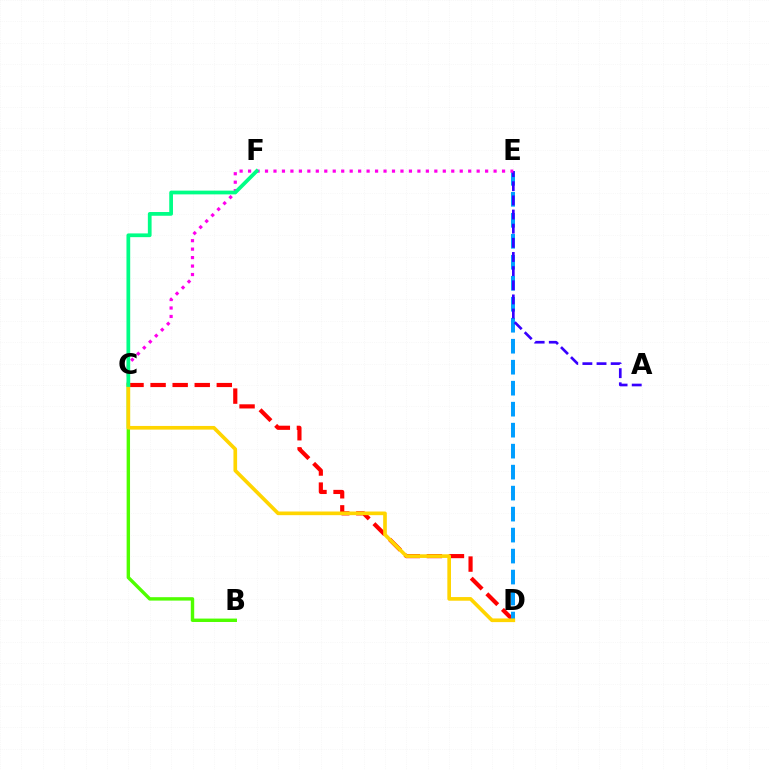{('C', 'D'): [{'color': '#ff0000', 'line_style': 'dashed', 'thickness': 3.0}, {'color': '#ffd500', 'line_style': 'solid', 'thickness': 2.64}], ('D', 'E'): [{'color': '#009eff', 'line_style': 'dashed', 'thickness': 2.85}], ('A', 'E'): [{'color': '#3700ff', 'line_style': 'dashed', 'thickness': 1.92}], ('C', 'E'): [{'color': '#ff00ed', 'line_style': 'dotted', 'thickness': 2.3}], ('B', 'C'): [{'color': '#4fff00', 'line_style': 'solid', 'thickness': 2.46}], ('C', 'F'): [{'color': '#00ff86', 'line_style': 'solid', 'thickness': 2.69}]}